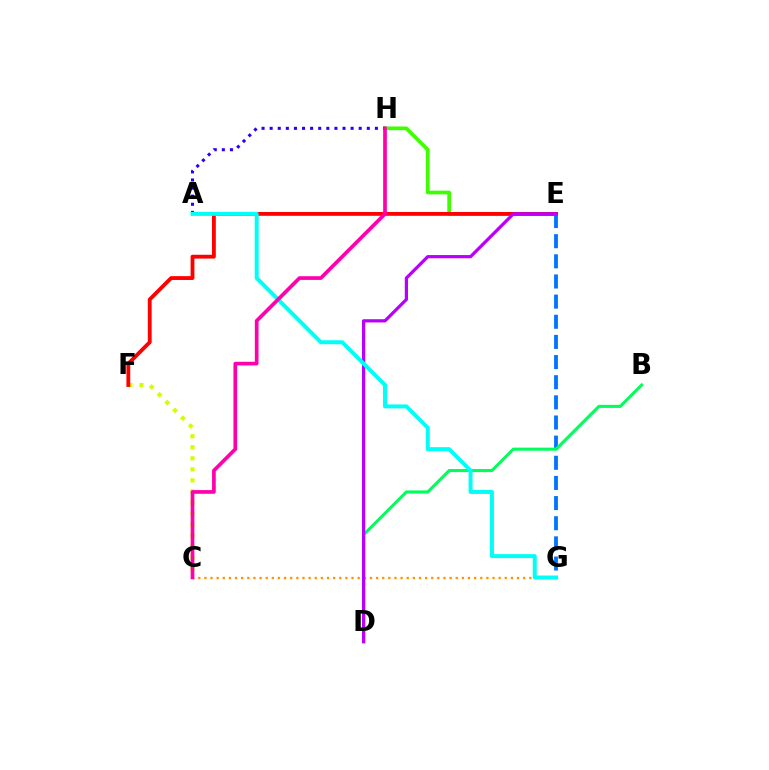{('C', 'F'): [{'color': '#d1ff00', 'line_style': 'dotted', 'thickness': 3.0}], ('E', 'H'): [{'color': '#3dff00', 'line_style': 'solid', 'thickness': 2.66}], ('E', 'F'): [{'color': '#ff0000', 'line_style': 'solid', 'thickness': 2.76}], ('E', 'G'): [{'color': '#0074ff', 'line_style': 'dashed', 'thickness': 2.74}], ('C', 'G'): [{'color': '#ff9400', 'line_style': 'dotted', 'thickness': 1.67}], ('A', 'H'): [{'color': '#2500ff', 'line_style': 'dotted', 'thickness': 2.2}], ('B', 'D'): [{'color': '#00ff5c', 'line_style': 'solid', 'thickness': 2.22}], ('D', 'E'): [{'color': '#b900ff', 'line_style': 'solid', 'thickness': 2.33}], ('A', 'G'): [{'color': '#00fff6', 'line_style': 'solid', 'thickness': 2.86}], ('C', 'H'): [{'color': '#ff00ac', 'line_style': 'solid', 'thickness': 2.65}]}